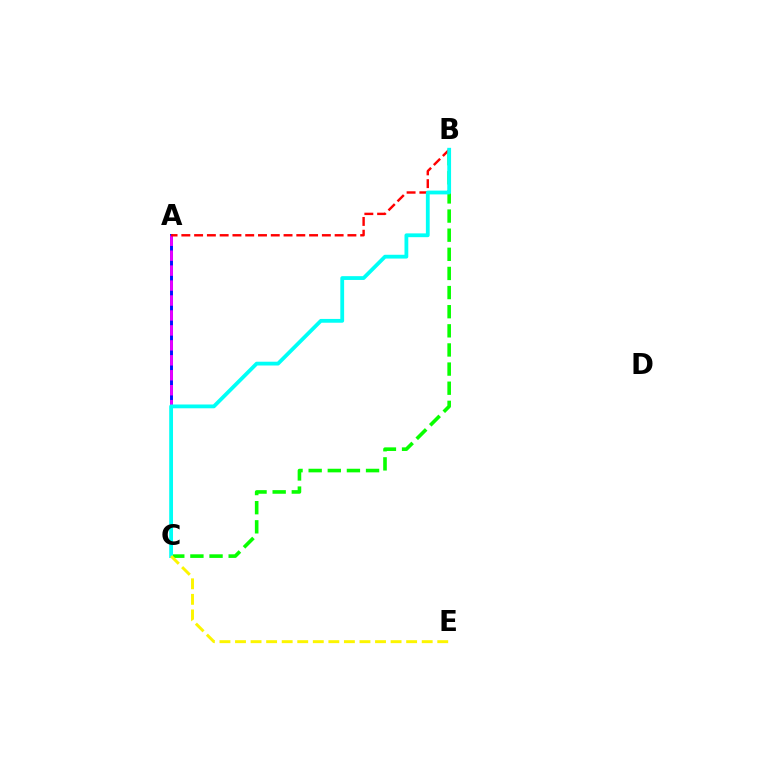{('B', 'C'): [{'color': '#08ff00', 'line_style': 'dashed', 'thickness': 2.6}, {'color': '#00fff6', 'line_style': 'solid', 'thickness': 2.73}], ('A', 'C'): [{'color': '#0010ff', 'line_style': 'solid', 'thickness': 2.11}, {'color': '#ee00ff', 'line_style': 'dashed', 'thickness': 2.03}], ('A', 'B'): [{'color': '#ff0000', 'line_style': 'dashed', 'thickness': 1.74}], ('C', 'E'): [{'color': '#fcf500', 'line_style': 'dashed', 'thickness': 2.11}]}